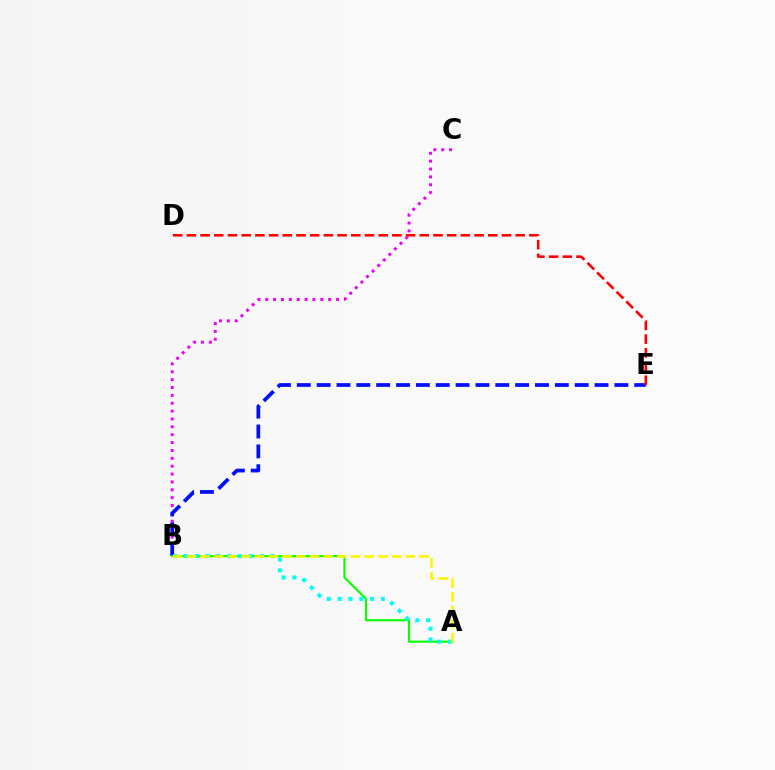{('B', 'C'): [{'color': '#ee00ff', 'line_style': 'dotted', 'thickness': 2.14}], ('B', 'E'): [{'color': '#0010ff', 'line_style': 'dashed', 'thickness': 2.7}], ('D', 'E'): [{'color': '#ff0000', 'line_style': 'dashed', 'thickness': 1.86}], ('A', 'B'): [{'color': '#08ff00', 'line_style': 'solid', 'thickness': 1.52}, {'color': '#00fff6', 'line_style': 'dotted', 'thickness': 2.94}, {'color': '#fcf500', 'line_style': 'dashed', 'thickness': 1.86}]}